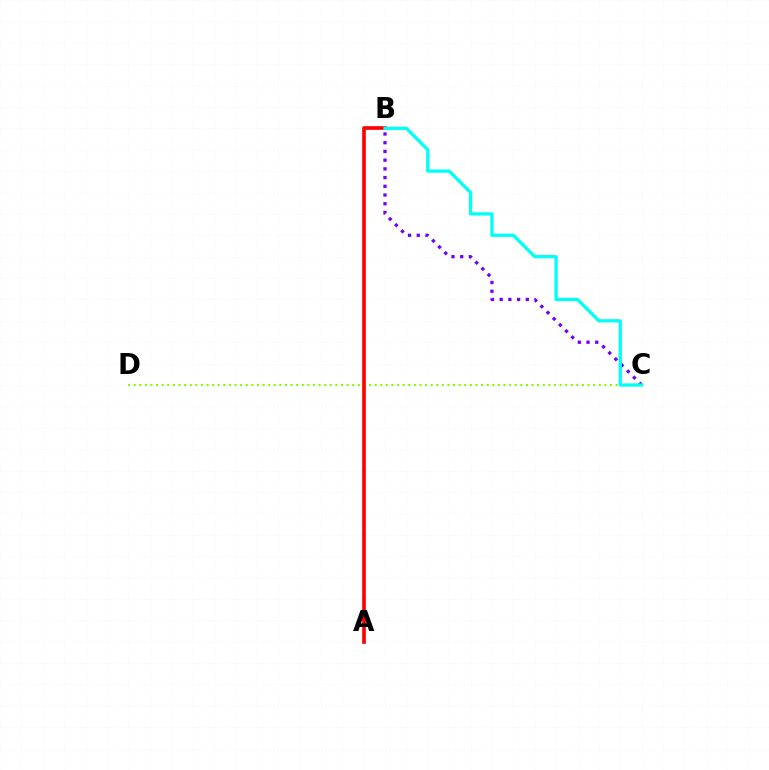{('B', 'C'): [{'color': '#7200ff', 'line_style': 'dotted', 'thickness': 2.37}, {'color': '#00fff6', 'line_style': 'solid', 'thickness': 2.36}], ('C', 'D'): [{'color': '#84ff00', 'line_style': 'dotted', 'thickness': 1.52}], ('A', 'B'): [{'color': '#ff0000', 'line_style': 'solid', 'thickness': 2.63}]}